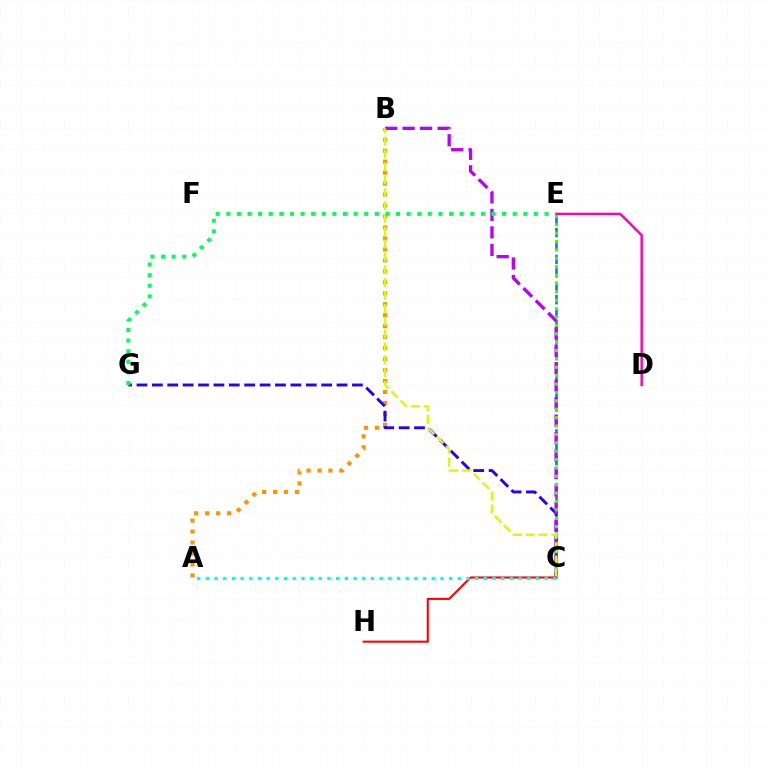{('C', 'E'): [{'color': '#0074ff', 'line_style': 'dashed', 'thickness': 1.82}, {'color': '#3dff00', 'line_style': 'dotted', 'thickness': 2.28}], ('A', 'B'): [{'color': '#ff9400', 'line_style': 'dotted', 'thickness': 2.98}], ('C', 'G'): [{'color': '#2500ff', 'line_style': 'dashed', 'thickness': 2.09}], ('B', 'C'): [{'color': '#b900ff', 'line_style': 'dashed', 'thickness': 2.38}, {'color': '#d1ff00', 'line_style': 'dashed', 'thickness': 1.75}], ('D', 'E'): [{'color': '#ff00ac', 'line_style': 'solid', 'thickness': 1.73}], ('E', 'G'): [{'color': '#00ff5c', 'line_style': 'dotted', 'thickness': 2.88}], ('C', 'H'): [{'color': '#ff0000', 'line_style': 'solid', 'thickness': 1.5}], ('A', 'C'): [{'color': '#00fff6', 'line_style': 'dotted', 'thickness': 2.36}]}